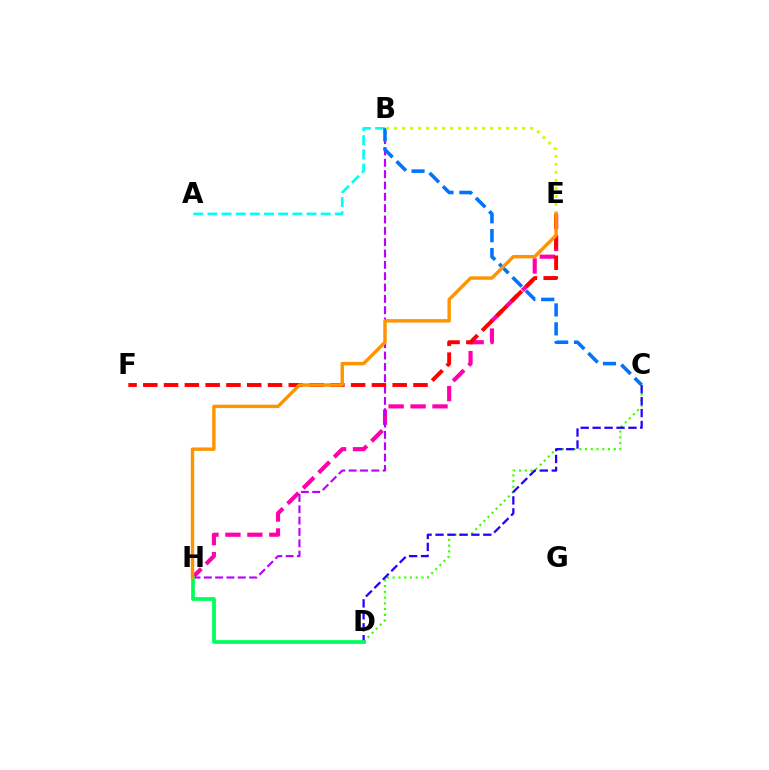{('E', 'H'): [{'color': '#ff00ac', 'line_style': 'dashed', 'thickness': 2.98}, {'color': '#ff9400', 'line_style': 'solid', 'thickness': 2.46}], ('C', 'D'): [{'color': '#3dff00', 'line_style': 'dotted', 'thickness': 1.56}, {'color': '#2500ff', 'line_style': 'dashed', 'thickness': 1.62}], ('B', 'H'): [{'color': '#b900ff', 'line_style': 'dashed', 'thickness': 1.54}], ('A', 'B'): [{'color': '#00fff6', 'line_style': 'dashed', 'thickness': 1.92}], ('E', 'F'): [{'color': '#ff0000', 'line_style': 'dashed', 'thickness': 2.82}], ('B', 'C'): [{'color': '#0074ff', 'line_style': 'dashed', 'thickness': 2.57}], ('B', 'E'): [{'color': '#d1ff00', 'line_style': 'dotted', 'thickness': 2.17}], ('D', 'H'): [{'color': '#00ff5c', 'line_style': 'solid', 'thickness': 2.7}]}